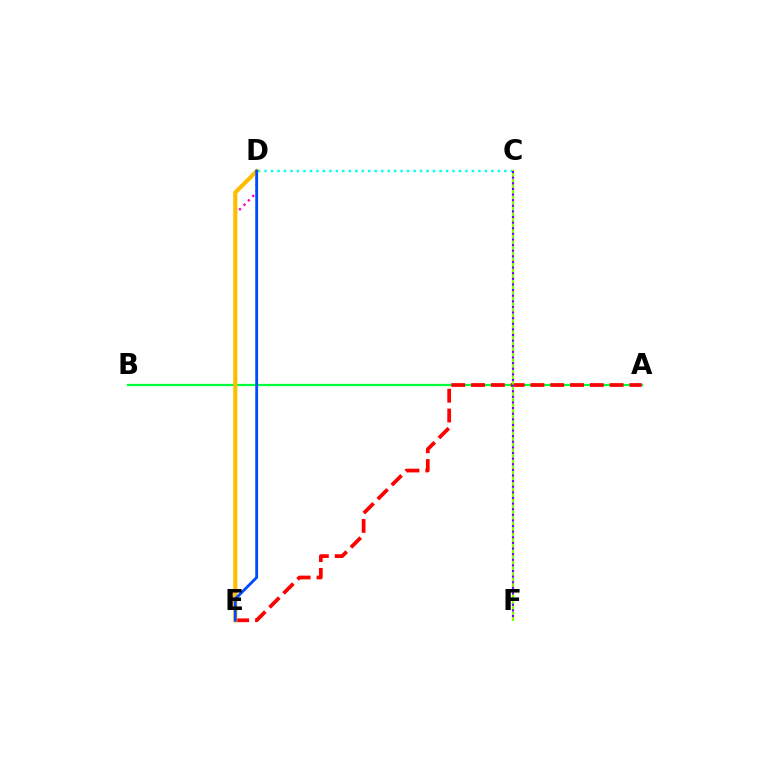{('A', 'B'): [{'color': '#00ff39', 'line_style': 'solid', 'thickness': 1.61}], ('D', 'E'): [{'color': '#ff00cf', 'line_style': 'dotted', 'thickness': 1.7}, {'color': '#ffbd00', 'line_style': 'solid', 'thickness': 2.96}, {'color': '#004bff', 'line_style': 'solid', 'thickness': 2.03}], ('A', 'E'): [{'color': '#ff0000', 'line_style': 'dashed', 'thickness': 2.69}], ('C', 'D'): [{'color': '#00fff6', 'line_style': 'dotted', 'thickness': 1.76}], ('C', 'F'): [{'color': '#84ff00', 'line_style': 'solid', 'thickness': 1.56}, {'color': '#7200ff', 'line_style': 'dotted', 'thickness': 1.53}]}